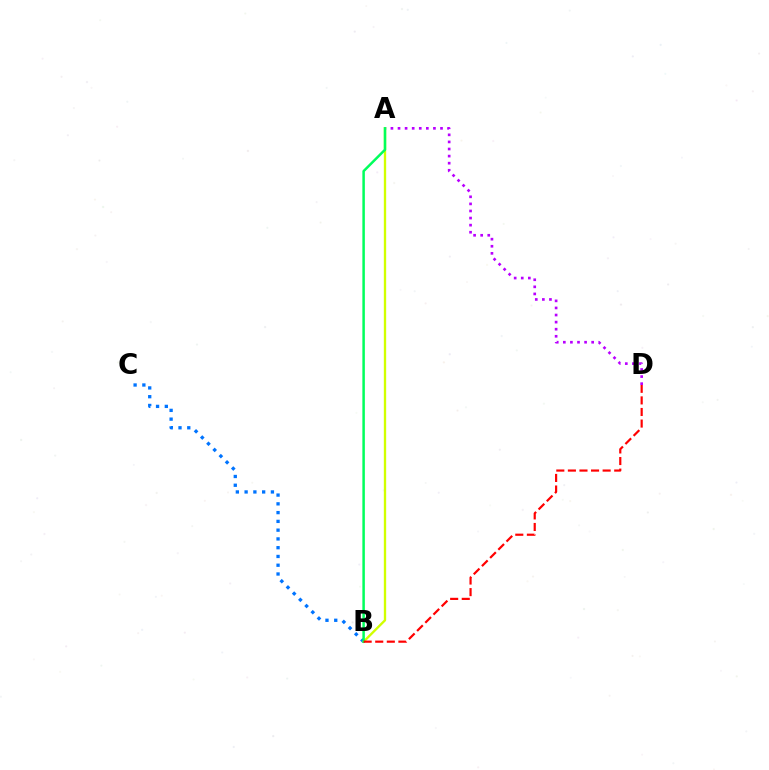{('A', 'D'): [{'color': '#b900ff', 'line_style': 'dotted', 'thickness': 1.92}], ('B', 'C'): [{'color': '#0074ff', 'line_style': 'dotted', 'thickness': 2.38}], ('A', 'B'): [{'color': '#d1ff00', 'line_style': 'solid', 'thickness': 1.69}, {'color': '#00ff5c', 'line_style': 'solid', 'thickness': 1.8}], ('B', 'D'): [{'color': '#ff0000', 'line_style': 'dashed', 'thickness': 1.57}]}